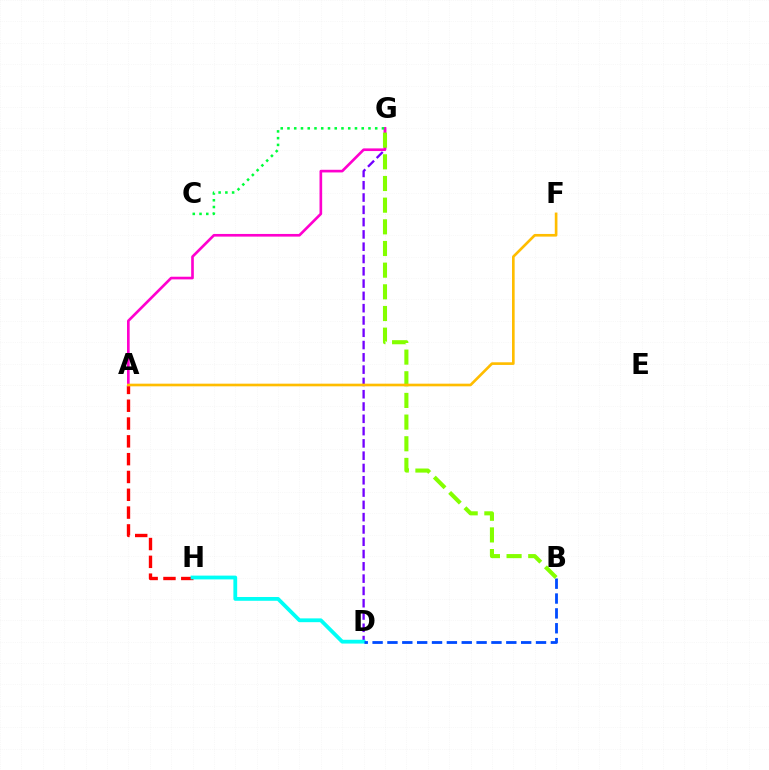{('D', 'G'): [{'color': '#7200ff', 'line_style': 'dashed', 'thickness': 1.67}], ('A', 'H'): [{'color': '#ff0000', 'line_style': 'dashed', 'thickness': 2.42}], ('D', 'H'): [{'color': '#00fff6', 'line_style': 'solid', 'thickness': 2.73}], ('B', 'D'): [{'color': '#004bff', 'line_style': 'dashed', 'thickness': 2.02}], ('A', 'G'): [{'color': '#ff00cf', 'line_style': 'solid', 'thickness': 1.91}], ('B', 'G'): [{'color': '#84ff00', 'line_style': 'dashed', 'thickness': 2.94}], ('C', 'G'): [{'color': '#00ff39', 'line_style': 'dotted', 'thickness': 1.83}], ('A', 'F'): [{'color': '#ffbd00', 'line_style': 'solid', 'thickness': 1.91}]}